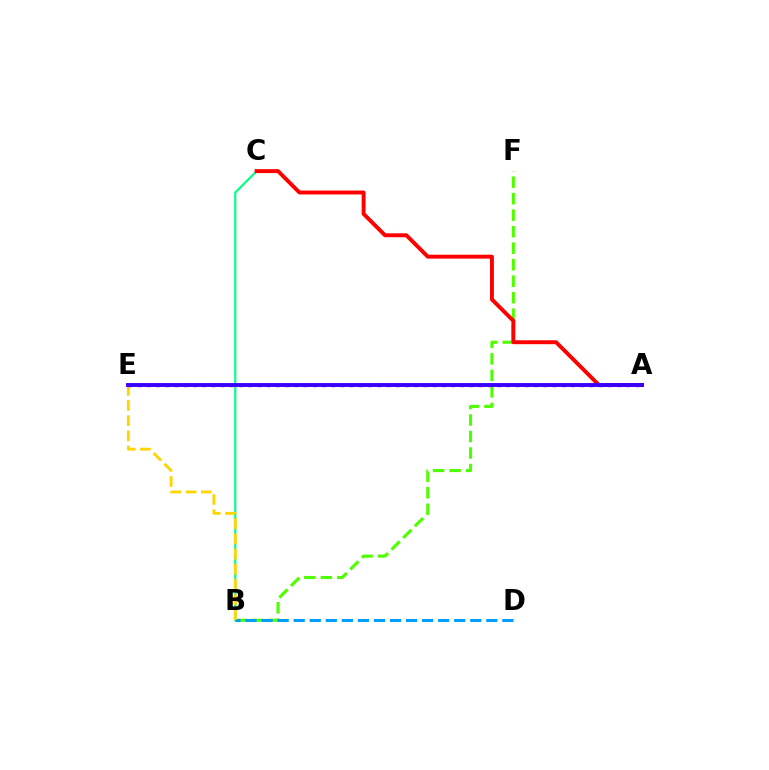{('B', 'C'): [{'color': '#00ff86', 'line_style': 'solid', 'thickness': 1.56}], ('B', 'F'): [{'color': '#4fff00', 'line_style': 'dashed', 'thickness': 2.24}], ('A', 'C'): [{'color': '#ff0000', 'line_style': 'solid', 'thickness': 2.82}], ('B', 'D'): [{'color': '#009eff', 'line_style': 'dashed', 'thickness': 2.18}], ('B', 'E'): [{'color': '#ffd500', 'line_style': 'dashed', 'thickness': 2.06}], ('A', 'E'): [{'color': '#ff00ed', 'line_style': 'dotted', 'thickness': 2.51}, {'color': '#3700ff', 'line_style': 'solid', 'thickness': 2.79}]}